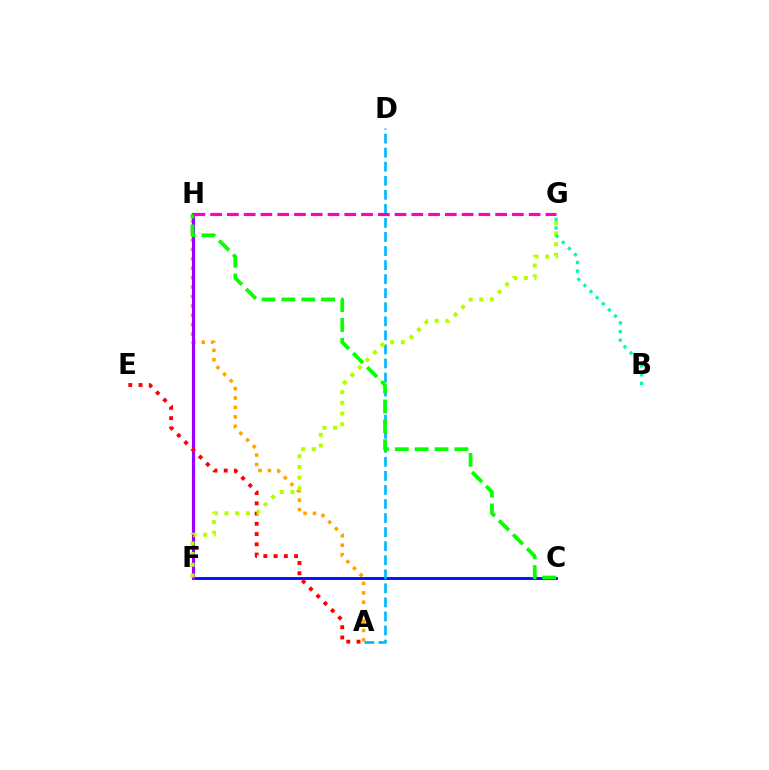{('A', 'H'): [{'color': '#ffa500', 'line_style': 'dotted', 'thickness': 2.56}], ('C', 'F'): [{'color': '#0010ff', 'line_style': 'solid', 'thickness': 2.08}], ('A', 'D'): [{'color': '#00b5ff', 'line_style': 'dashed', 'thickness': 1.91}], ('F', 'H'): [{'color': '#9b00ff', 'line_style': 'solid', 'thickness': 2.26}], ('A', 'E'): [{'color': '#ff0000', 'line_style': 'dotted', 'thickness': 2.78}], ('F', 'G'): [{'color': '#b3ff00', 'line_style': 'dotted', 'thickness': 2.9}], ('C', 'H'): [{'color': '#08ff00', 'line_style': 'dashed', 'thickness': 2.7}], ('B', 'G'): [{'color': '#00ff9d', 'line_style': 'dotted', 'thickness': 2.36}], ('G', 'H'): [{'color': '#ff00bd', 'line_style': 'dashed', 'thickness': 2.28}]}